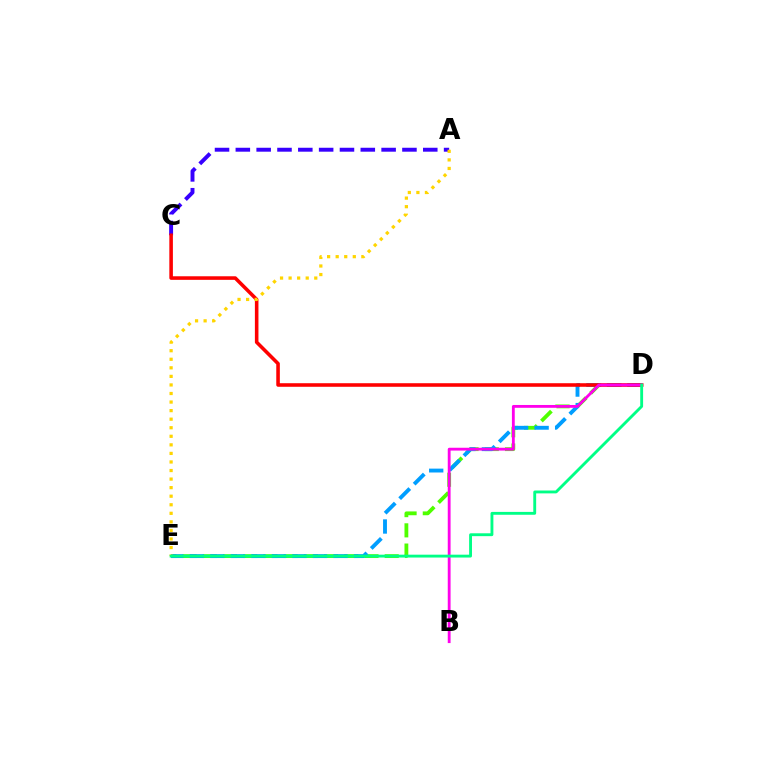{('A', 'C'): [{'color': '#3700ff', 'line_style': 'dashed', 'thickness': 2.83}], ('D', 'E'): [{'color': '#4fff00', 'line_style': 'dashed', 'thickness': 2.75}, {'color': '#009eff', 'line_style': 'dashed', 'thickness': 2.79}, {'color': '#00ff86', 'line_style': 'solid', 'thickness': 2.06}], ('C', 'D'): [{'color': '#ff0000', 'line_style': 'solid', 'thickness': 2.57}], ('A', 'E'): [{'color': '#ffd500', 'line_style': 'dotted', 'thickness': 2.33}], ('B', 'D'): [{'color': '#ff00ed', 'line_style': 'solid', 'thickness': 2.04}]}